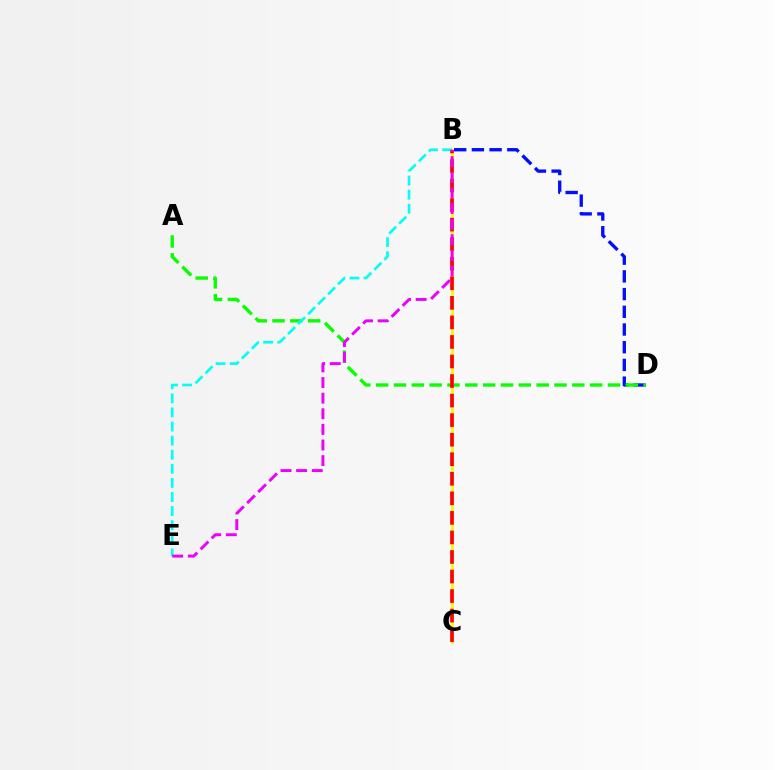{('B', 'D'): [{'color': '#0010ff', 'line_style': 'dashed', 'thickness': 2.41}], ('A', 'D'): [{'color': '#08ff00', 'line_style': 'dashed', 'thickness': 2.42}], ('B', 'C'): [{'color': '#fcf500', 'line_style': 'solid', 'thickness': 1.97}, {'color': '#ff0000', 'line_style': 'dashed', 'thickness': 2.66}], ('B', 'E'): [{'color': '#00fff6', 'line_style': 'dashed', 'thickness': 1.92}, {'color': '#ee00ff', 'line_style': 'dashed', 'thickness': 2.12}]}